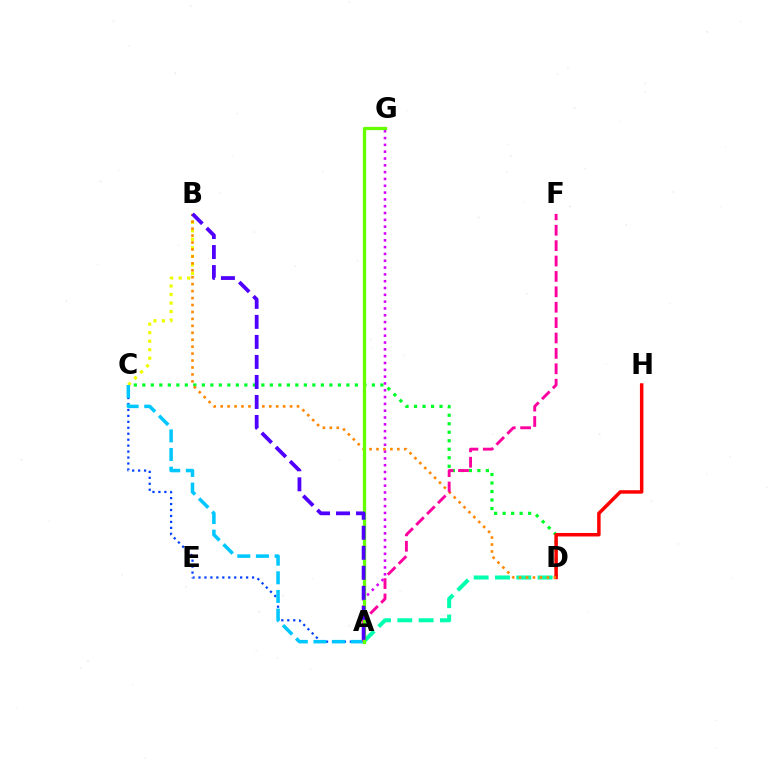{('A', 'D'): [{'color': '#00ffaf', 'line_style': 'dashed', 'thickness': 2.9}], ('A', 'C'): [{'color': '#003fff', 'line_style': 'dotted', 'thickness': 1.62}, {'color': '#00c7ff', 'line_style': 'dashed', 'thickness': 2.53}], ('C', 'D'): [{'color': '#00ff27', 'line_style': 'dotted', 'thickness': 2.31}], ('D', 'H'): [{'color': '#ff0000', 'line_style': 'solid', 'thickness': 2.5}], ('A', 'G'): [{'color': '#d600ff', 'line_style': 'dotted', 'thickness': 1.85}, {'color': '#66ff00', 'line_style': 'solid', 'thickness': 2.35}], ('B', 'C'): [{'color': '#eeff00', 'line_style': 'dotted', 'thickness': 2.31}], ('B', 'D'): [{'color': '#ff8800', 'line_style': 'dotted', 'thickness': 1.89}], ('A', 'F'): [{'color': '#ff00a0', 'line_style': 'dashed', 'thickness': 2.09}], ('A', 'B'): [{'color': '#4f00ff', 'line_style': 'dashed', 'thickness': 2.72}]}